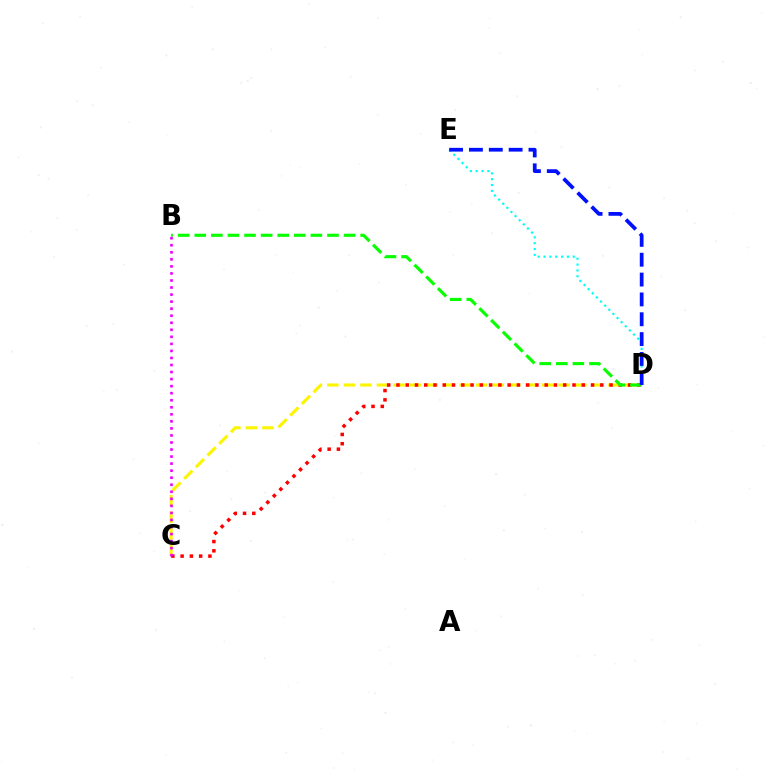{('C', 'D'): [{'color': '#fcf500', 'line_style': 'dashed', 'thickness': 2.25}, {'color': '#ff0000', 'line_style': 'dotted', 'thickness': 2.52}], ('B', 'D'): [{'color': '#08ff00', 'line_style': 'dashed', 'thickness': 2.25}], ('D', 'E'): [{'color': '#00fff6', 'line_style': 'dotted', 'thickness': 1.59}, {'color': '#0010ff', 'line_style': 'dashed', 'thickness': 2.7}], ('B', 'C'): [{'color': '#ee00ff', 'line_style': 'dotted', 'thickness': 1.91}]}